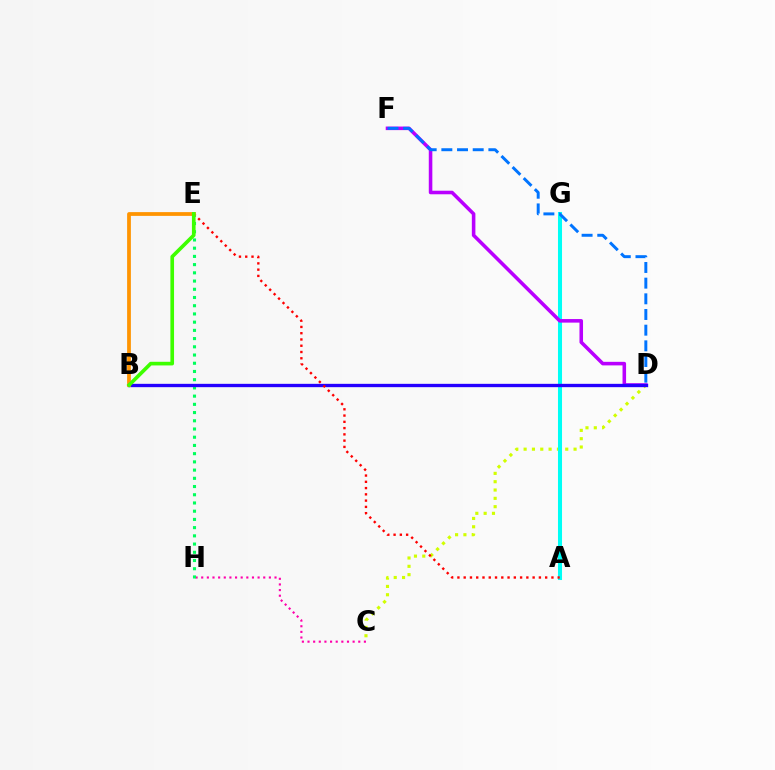{('C', 'H'): [{'color': '#ff00ac', 'line_style': 'dotted', 'thickness': 1.53}], ('E', 'H'): [{'color': '#00ff5c', 'line_style': 'dotted', 'thickness': 2.23}], ('C', 'D'): [{'color': '#d1ff00', 'line_style': 'dotted', 'thickness': 2.26}], ('A', 'G'): [{'color': '#00fff6', 'line_style': 'solid', 'thickness': 2.92}], ('D', 'F'): [{'color': '#b900ff', 'line_style': 'solid', 'thickness': 2.56}, {'color': '#0074ff', 'line_style': 'dashed', 'thickness': 2.13}], ('B', 'D'): [{'color': '#2500ff', 'line_style': 'solid', 'thickness': 2.4}], ('A', 'E'): [{'color': '#ff0000', 'line_style': 'dotted', 'thickness': 1.7}], ('B', 'E'): [{'color': '#ff9400', 'line_style': 'solid', 'thickness': 2.71}, {'color': '#3dff00', 'line_style': 'solid', 'thickness': 2.62}]}